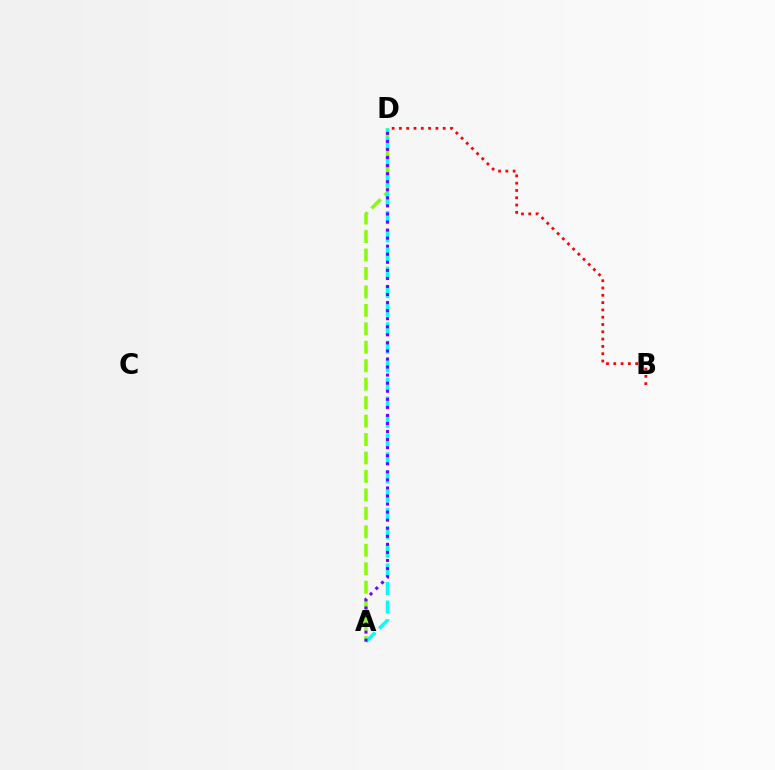{('A', 'D'): [{'color': '#84ff00', 'line_style': 'dashed', 'thickness': 2.51}, {'color': '#00fff6', 'line_style': 'dashed', 'thickness': 2.52}, {'color': '#7200ff', 'line_style': 'dotted', 'thickness': 2.19}], ('B', 'D'): [{'color': '#ff0000', 'line_style': 'dotted', 'thickness': 1.98}]}